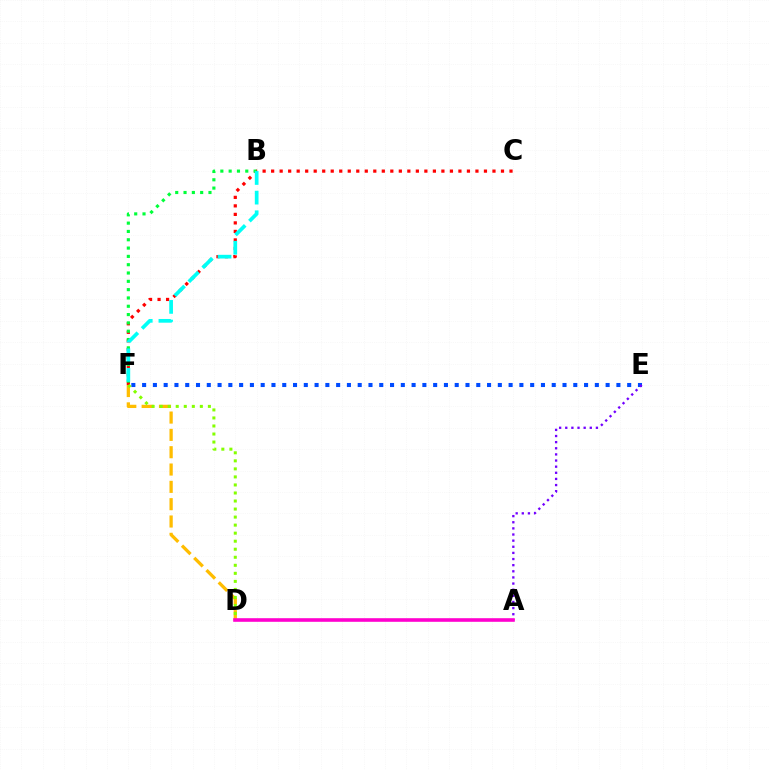{('C', 'F'): [{'color': '#ff0000', 'line_style': 'dotted', 'thickness': 2.31}], ('D', 'F'): [{'color': '#ffbd00', 'line_style': 'dashed', 'thickness': 2.35}, {'color': '#84ff00', 'line_style': 'dotted', 'thickness': 2.18}], ('B', 'F'): [{'color': '#00ff39', 'line_style': 'dotted', 'thickness': 2.26}, {'color': '#00fff6', 'line_style': 'dashed', 'thickness': 2.67}], ('E', 'F'): [{'color': '#004bff', 'line_style': 'dotted', 'thickness': 2.93}], ('A', 'E'): [{'color': '#7200ff', 'line_style': 'dotted', 'thickness': 1.67}], ('A', 'D'): [{'color': '#ff00cf', 'line_style': 'solid', 'thickness': 2.59}]}